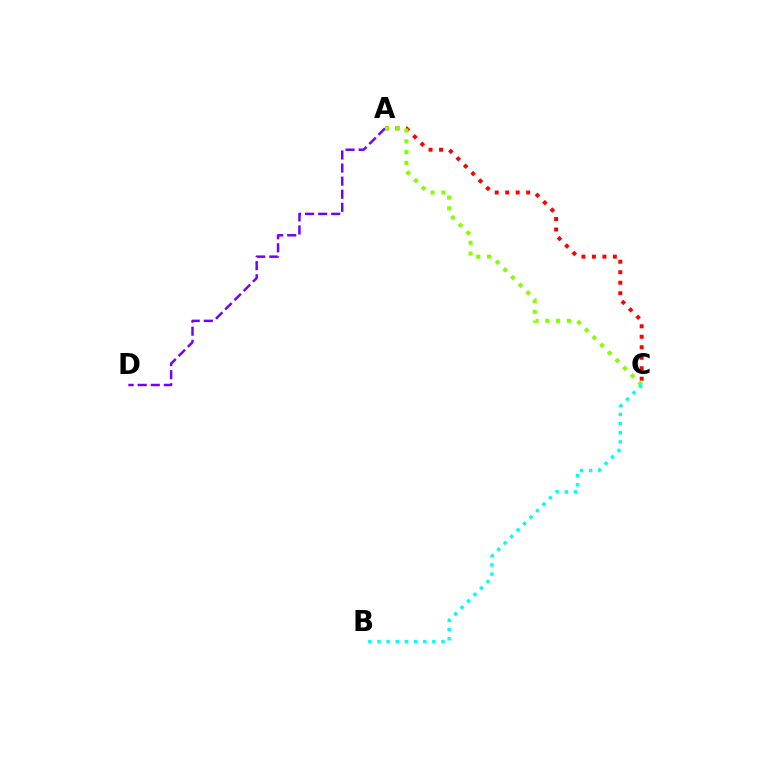{('A', 'D'): [{'color': '#7200ff', 'line_style': 'dashed', 'thickness': 1.78}], ('A', 'C'): [{'color': '#ff0000', 'line_style': 'dotted', 'thickness': 2.85}, {'color': '#84ff00', 'line_style': 'dotted', 'thickness': 2.94}], ('B', 'C'): [{'color': '#00fff6', 'line_style': 'dotted', 'thickness': 2.49}]}